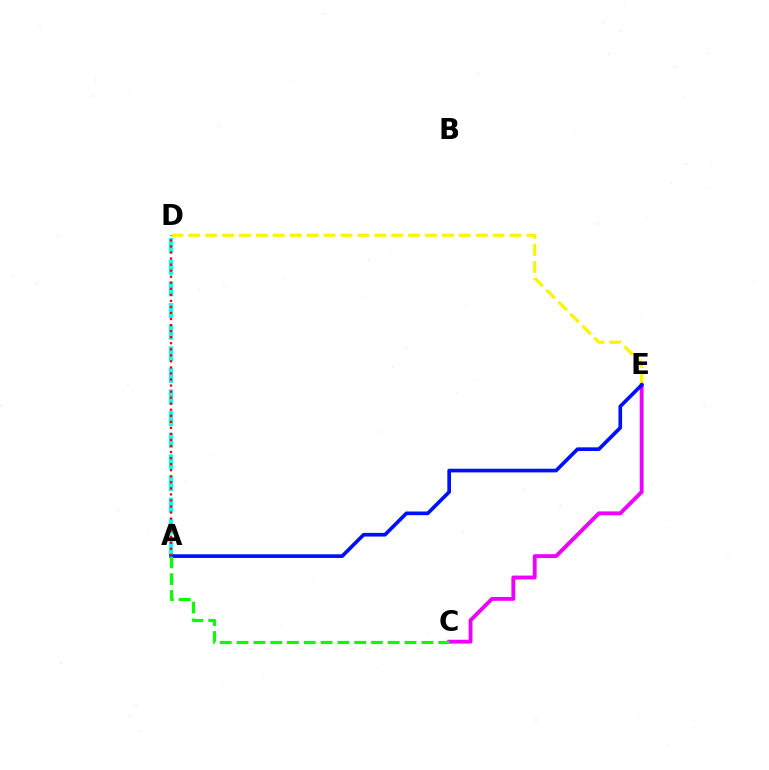{('A', 'D'): [{'color': '#00fff6', 'line_style': 'dashed', 'thickness': 2.94}, {'color': '#ff0000', 'line_style': 'dotted', 'thickness': 1.64}], ('D', 'E'): [{'color': '#fcf500', 'line_style': 'dashed', 'thickness': 2.3}], ('C', 'E'): [{'color': '#ee00ff', 'line_style': 'solid', 'thickness': 2.77}], ('A', 'E'): [{'color': '#0010ff', 'line_style': 'solid', 'thickness': 2.64}], ('A', 'C'): [{'color': '#08ff00', 'line_style': 'dashed', 'thickness': 2.28}]}